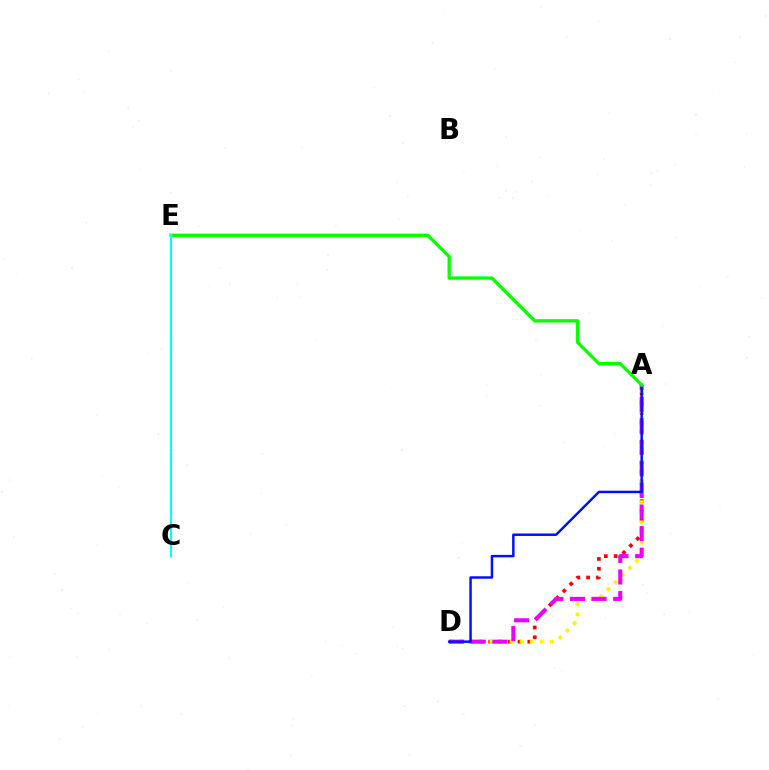{('A', 'D'): [{'color': '#ff0000', 'line_style': 'dotted', 'thickness': 2.66}, {'color': '#fcf500', 'line_style': 'dotted', 'thickness': 2.74}, {'color': '#ee00ff', 'line_style': 'dashed', 'thickness': 2.93}, {'color': '#0010ff', 'line_style': 'solid', 'thickness': 1.78}], ('A', 'E'): [{'color': '#08ff00', 'line_style': 'solid', 'thickness': 2.39}], ('C', 'E'): [{'color': '#00fff6', 'line_style': 'solid', 'thickness': 1.52}]}